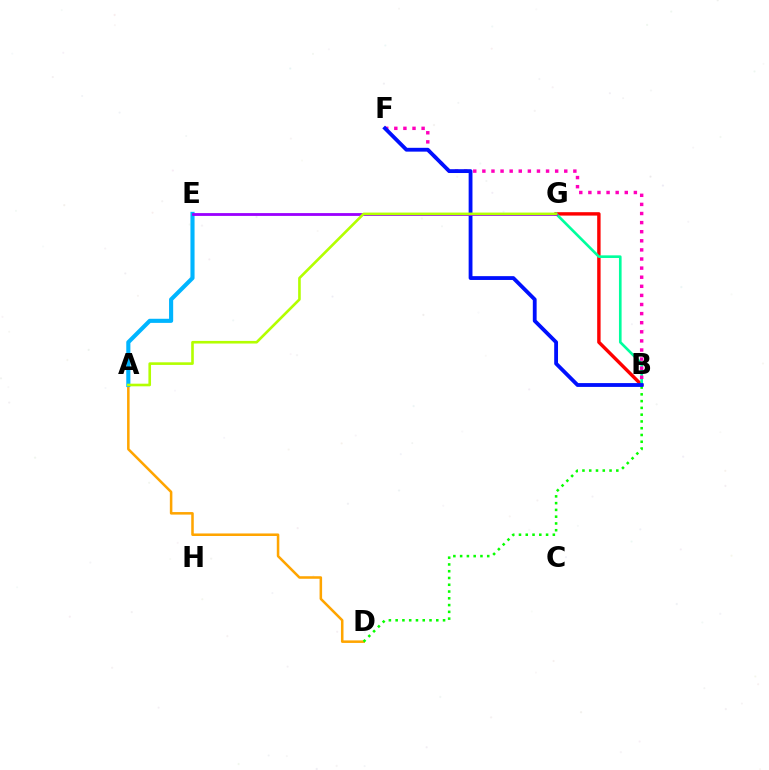{('B', 'G'): [{'color': '#ff0000', 'line_style': 'solid', 'thickness': 2.45}, {'color': '#00ff9d', 'line_style': 'solid', 'thickness': 1.9}], ('A', 'D'): [{'color': '#ffa500', 'line_style': 'solid', 'thickness': 1.83}], ('B', 'F'): [{'color': '#ff00bd', 'line_style': 'dotted', 'thickness': 2.47}, {'color': '#0010ff', 'line_style': 'solid', 'thickness': 2.75}], ('A', 'E'): [{'color': '#00b5ff', 'line_style': 'solid', 'thickness': 2.96}], ('B', 'D'): [{'color': '#08ff00', 'line_style': 'dotted', 'thickness': 1.84}], ('E', 'G'): [{'color': '#9b00ff', 'line_style': 'solid', 'thickness': 2.03}], ('A', 'G'): [{'color': '#b3ff00', 'line_style': 'solid', 'thickness': 1.89}]}